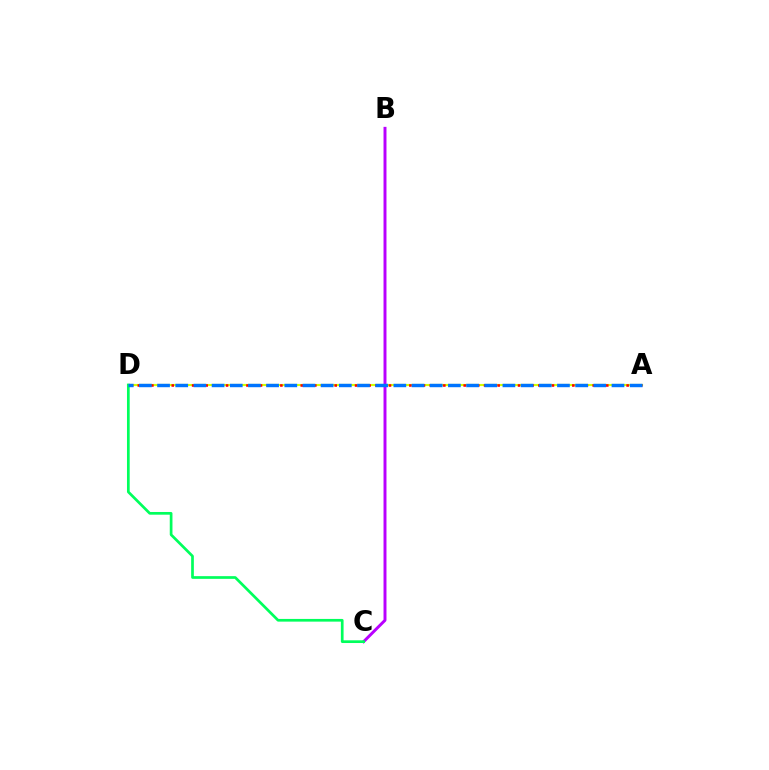{('A', 'D'): [{'color': '#d1ff00', 'line_style': 'solid', 'thickness': 1.53}, {'color': '#ff0000', 'line_style': 'dotted', 'thickness': 1.84}, {'color': '#0074ff', 'line_style': 'dashed', 'thickness': 2.47}], ('B', 'C'): [{'color': '#b900ff', 'line_style': 'solid', 'thickness': 2.13}], ('C', 'D'): [{'color': '#00ff5c', 'line_style': 'solid', 'thickness': 1.95}]}